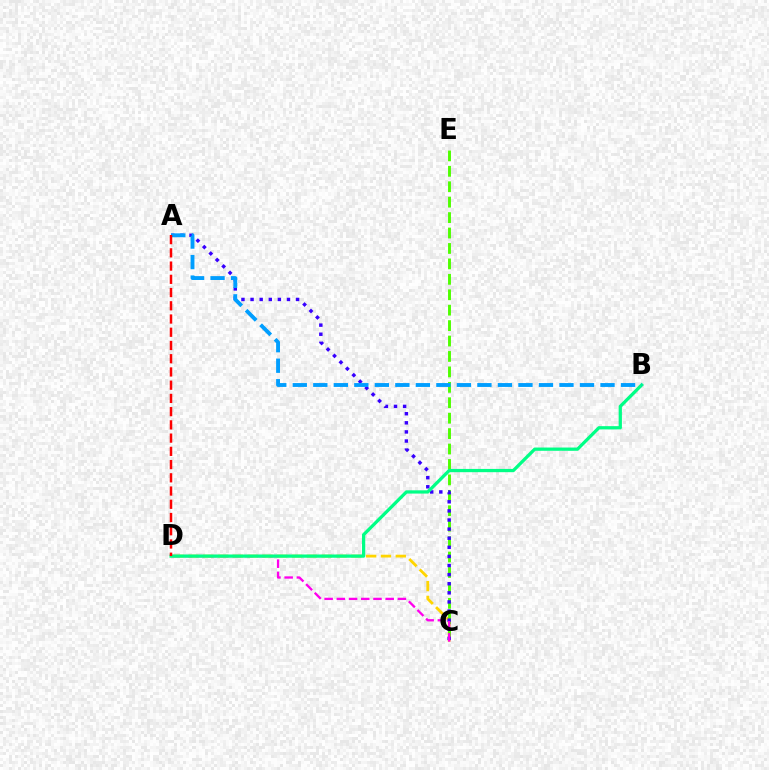{('C', 'D'): [{'color': '#ffd500', 'line_style': 'dashed', 'thickness': 2.01}, {'color': '#ff00ed', 'line_style': 'dashed', 'thickness': 1.66}], ('C', 'E'): [{'color': '#4fff00', 'line_style': 'dashed', 'thickness': 2.1}], ('A', 'C'): [{'color': '#3700ff', 'line_style': 'dotted', 'thickness': 2.47}], ('B', 'D'): [{'color': '#00ff86', 'line_style': 'solid', 'thickness': 2.34}], ('A', 'B'): [{'color': '#009eff', 'line_style': 'dashed', 'thickness': 2.79}], ('A', 'D'): [{'color': '#ff0000', 'line_style': 'dashed', 'thickness': 1.8}]}